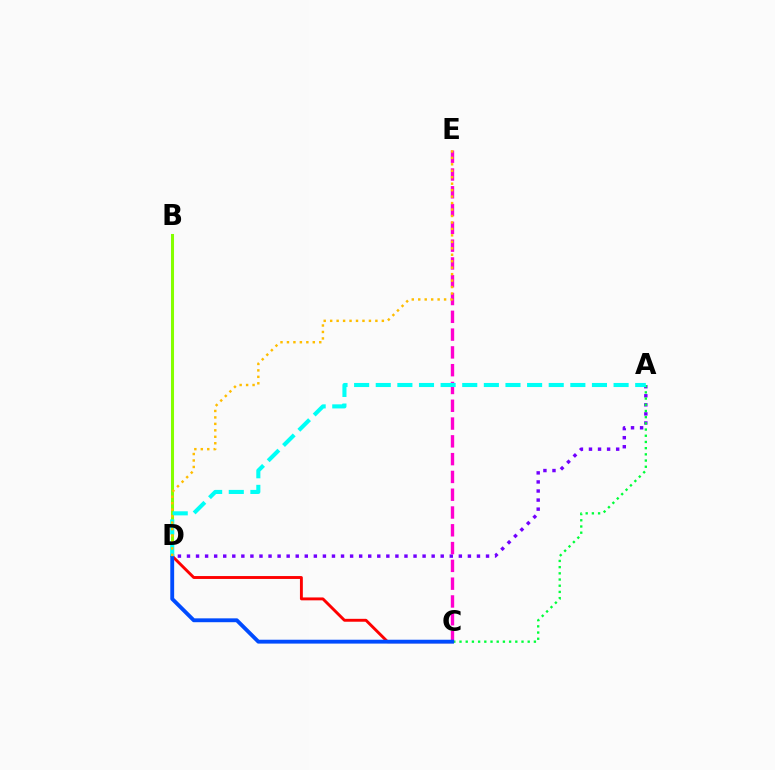{('A', 'D'): [{'color': '#7200ff', 'line_style': 'dotted', 'thickness': 2.46}, {'color': '#00fff6', 'line_style': 'dashed', 'thickness': 2.94}], ('A', 'C'): [{'color': '#00ff39', 'line_style': 'dotted', 'thickness': 1.68}], ('C', 'E'): [{'color': '#ff00cf', 'line_style': 'dashed', 'thickness': 2.42}], ('B', 'D'): [{'color': '#84ff00', 'line_style': 'solid', 'thickness': 2.19}], ('C', 'D'): [{'color': '#ff0000', 'line_style': 'solid', 'thickness': 2.09}, {'color': '#004bff', 'line_style': 'solid', 'thickness': 2.78}], ('D', 'E'): [{'color': '#ffbd00', 'line_style': 'dotted', 'thickness': 1.76}]}